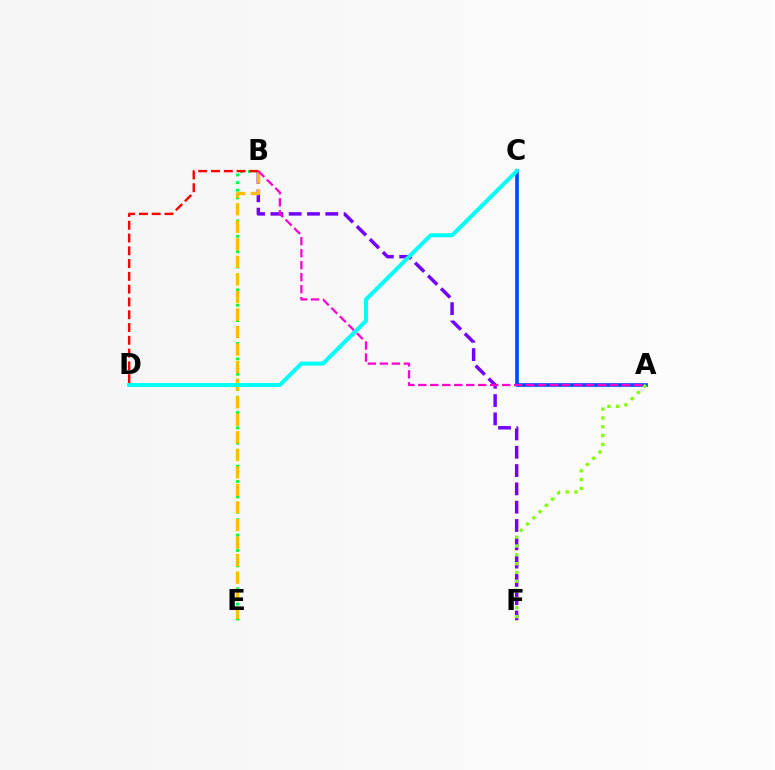{('B', 'F'): [{'color': '#7200ff', 'line_style': 'dashed', 'thickness': 2.49}], ('B', 'E'): [{'color': '#00ff39', 'line_style': 'dotted', 'thickness': 2.08}, {'color': '#ffbd00', 'line_style': 'dashed', 'thickness': 2.38}], ('B', 'D'): [{'color': '#ff0000', 'line_style': 'dashed', 'thickness': 1.74}], ('A', 'C'): [{'color': '#004bff', 'line_style': 'solid', 'thickness': 2.65}], ('A', 'B'): [{'color': '#ff00cf', 'line_style': 'dashed', 'thickness': 1.63}], ('A', 'F'): [{'color': '#84ff00', 'line_style': 'dotted', 'thickness': 2.4}], ('C', 'D'): [{'color': '#00fff6', 'line_style': 'solid', 'thickness': 2.87}]}